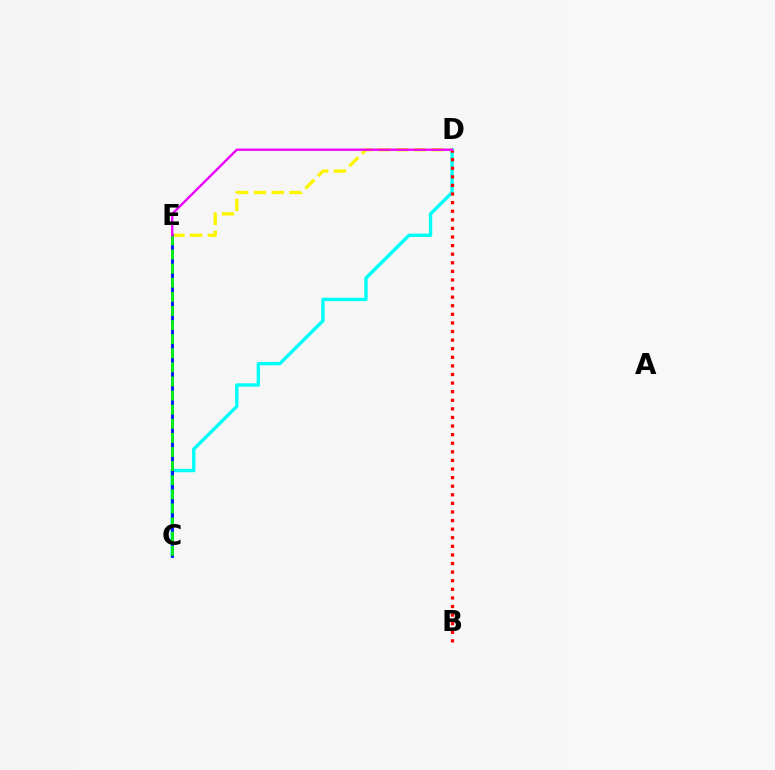{('C', 'D'): [{'color': '#00fff6', 'line_style': 'solid', 'thickness': 2.44}], ('D', 'E'): [{'color': '#fcf500', 'line_style': 'dashed', 'thickness': 2.41}, {'color': '#ee00ff', 'line_style': 'solid', 'thickness': 1.69}], ('C', 'E'): [{'color': '#0010ff', 'line_style': 'solid', 'thickness': 2.04}, {'color': '#08ff00', 'line_style': 'dashed', 'thickness': 1.92}], ('B', 'D'): [{'color': '#ff0000', 'line_style': 'dotted', 'thickness': 2.33}]}